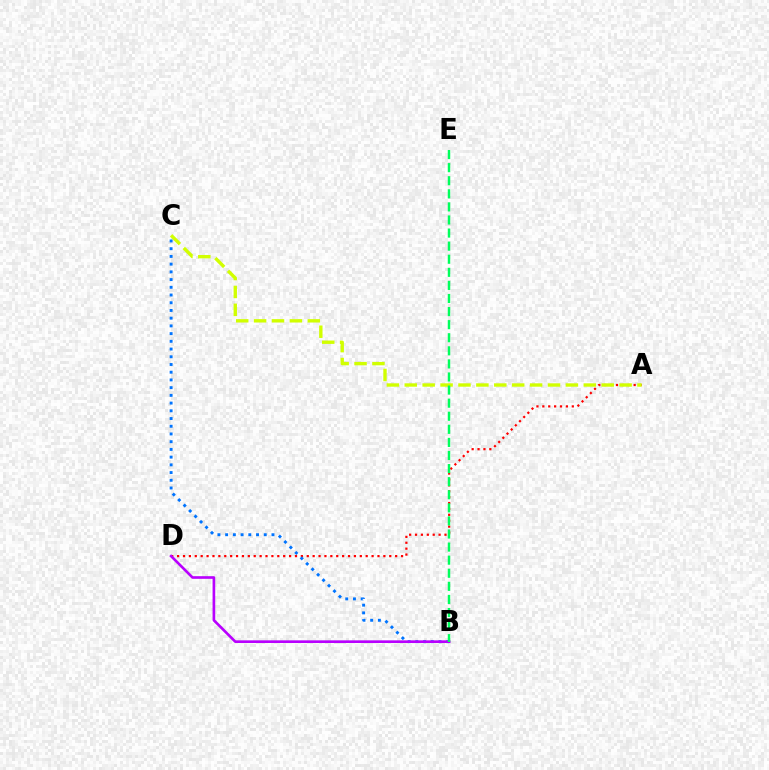{('A', 'D'): [{'color': '#ff0000', 'line_style': 'dotted', 'thickness': 1.6}], ('B', 'C'): [{'color': '#0074ff', 'line_style': 'dotted', 'thickness': 2.1}], ('A', 'C'): [{'color': '#d1ff00', 'line_style': 'dashed', 'thickness': 2.43}], ('B', 'D'): [{'color': '#b900ff', 'line_style': 'solid', 'thickness': 1.91}], ('B', 'E'): [{'color': '#00ff5c', 'line_style': 'dashed', 'thickness': 1.78}]}